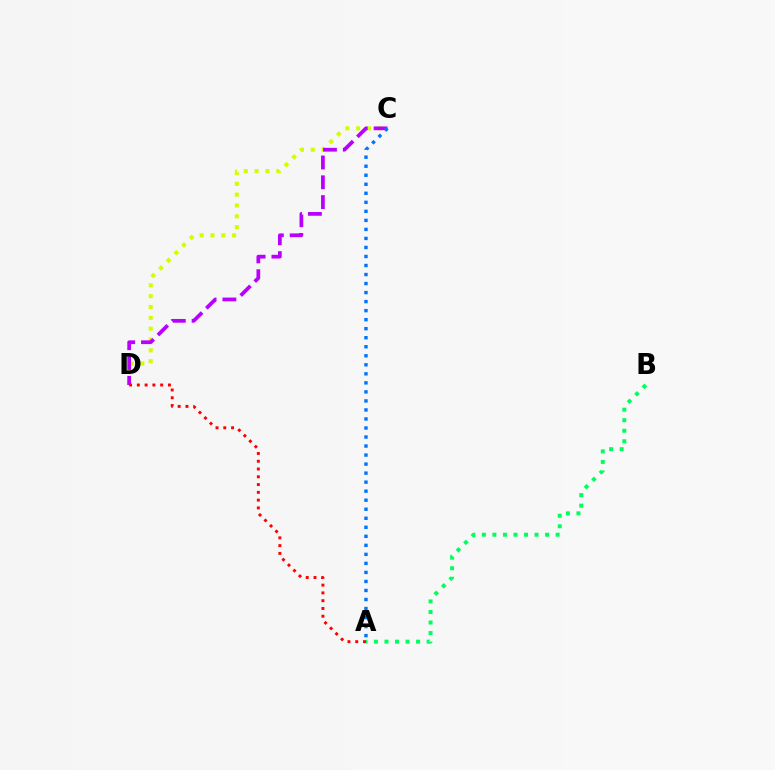{('C', 'D'): [{'color': '#d1ff00', 'line_style': 'dotted', 'thickness': 2.94}, {'color': '#b900ff', 'line_style': 'dashed', 'thickness': 2.69}], ('A', 'D'): [{'color': '#ff0000', 'line_style': 'dotted', 'thickness': 2.11}], ('A', 'C'): [{'color': '#0074ff', 'line_style': 'dotted', 'thickness': 2.45}], ('A', 'B'): [{'color': '#00ff5c', 'line_style': 'dotted', 'thickness': 2.86}]}